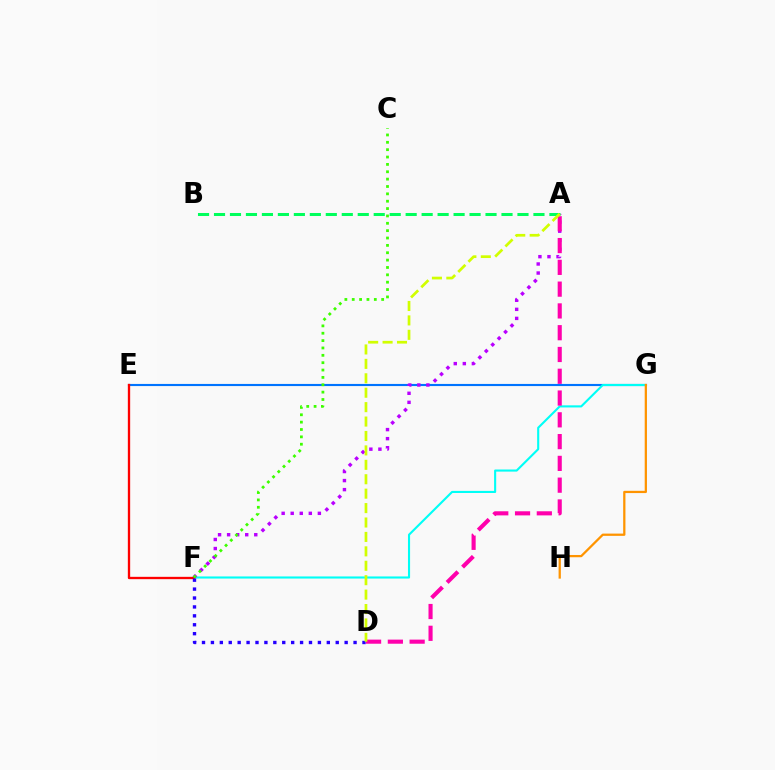{('E', 'G'): [{'color': '#0074ff', 'line_style': 'solid', 'thickness': 1.53}], ('F', 'G'): [{'color': '#00fff6', 'line_style': 'solid', 'thickness': 1.52}], ('A', 'F'): [{'color': '#b900ff', 'line_style': 'dotted', 'thickness': 2.46}], ('E', 'F'): [{'color': '#ff0000', 'line_style': 'solid', 'thickness': 1.68}], ('D', 'F'): [{'color': '#2500ff', 'line_style': 'dotted', 'thickness': 2.42}], ('A', 'B'): [{'color': '#00ff5c', 'line_style': 'dashed', 'thickness': 2.17}], ('C', 'F'): [{'color': '#3dff00', 'line_style': 'dotted', 'thickness': 2.0}], ('G', 'H'): [{'color': '#ff9400', 'line_style': 'solid', 'thickness': 1.62}], ('A', 'D'): [{'color': '#ff00ac', 'line_style': 'dashed', 'thickness': 2.96}, {'color': '#d1ff00', 'line_style': 'dashed', 'thickness': 1.96}]}